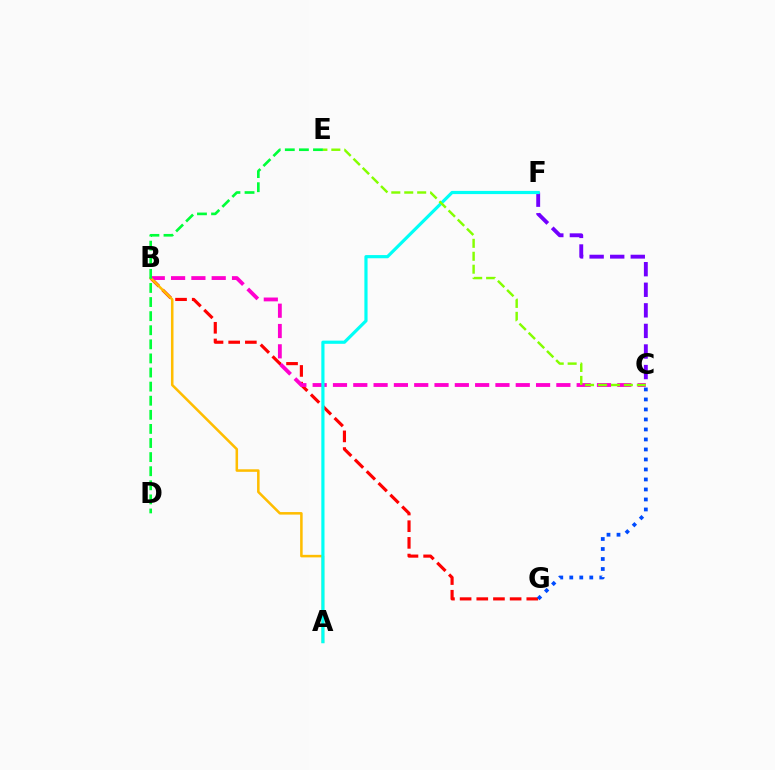{('B', 'G'): [{'color': '#ff0000', 'line_style': 'dashed', 'thickness': 2.26}], ('C', 'G'): [{'color': '#004bff', 'line_style': 'dotted', 'thickness': 2.72}], ('B', 'C'): [{'color': '#ff00cf', 'line_style': 'dashed', 'thickness': 2.76}], ('A', 'B'): [{'color': '#ffbd00', 'line_style': 'solid', 'thickness': 1.83}], ('C', 'F'): [{'color': '#7200ff', 'line_style': 'dashed', 'thickness': 2.79}], ('D', 'E'): [{'color': '#00ff39', 'line_style': 'dashed', 'thickness': 1.91}], ('A', 'F'): [{'color': '#00fff6', 'line_style': 'solid', 'thickness': 2.29}], ('C', 'E'): [{'color': '#84ff00', 'line_style': 'dashed', 'thickness': 1.76}]}